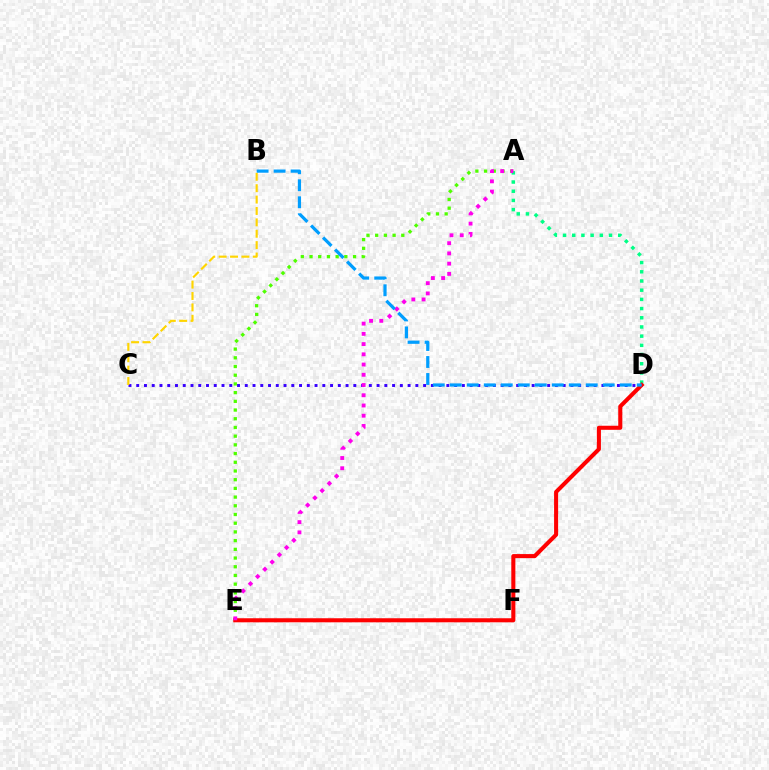{('A', 'D'): [{'color': '#00ff86', 'line_style': 'dotted', 'thickness': 2.5}], ('C', 'D'): [{'color': '#3700ff', 'line_style': 'dotted', 'thickness': 2.11}], ('A', 'E'): [{'color': '#4fff00', 'line_style': 'dotted', 'thickness': 2.37}, {'color': '#ff00ed', 'line_style': 'dotted', 'thickness': 2.78}], ('B', 'C'): [{'color': '#ffd500', 'line_style': 'dashed', 'thickness': 1.55}], ('D', 'E'): [{'color': '#ff0000', 'line_style': 'solid', 'thickness': 2.93}], ('B', 'D'): [{'color': '#009eff', 'line_style': 'dashed', 'thickness': 2.31}]}